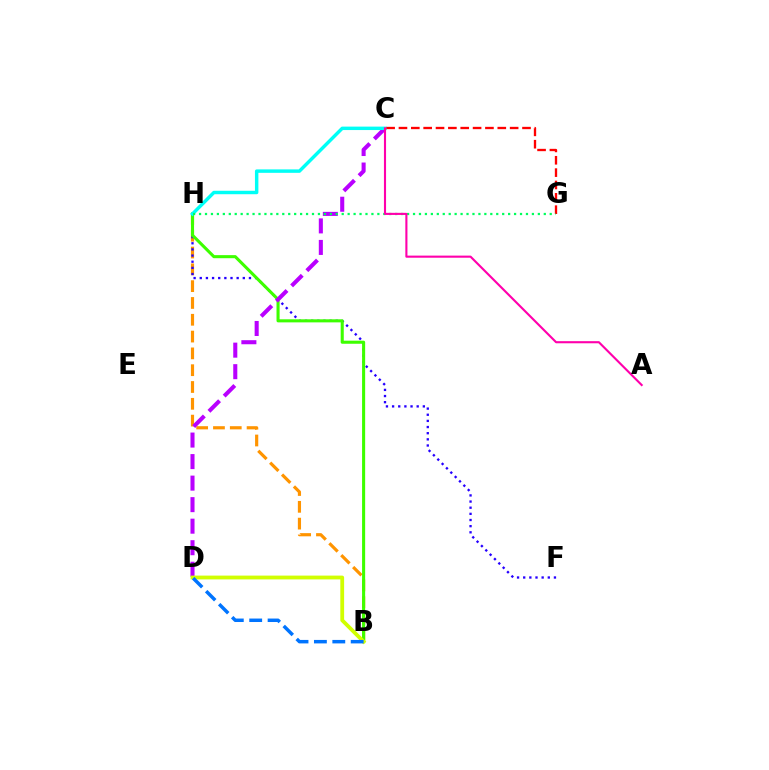{('B', 'H'): [{'color': '#ff9400', 'line_style': 'dashed', 'thickness': 2.28}, {'color': '#3dff00', 'line_style': 'solid', 'thickness': 2.22}], ('F', 'H'): [{'color': '#2500ff', 'line_style': 'dotted', 'thickness': 1.67}], ('C', 'D'): [{'color': '#b900ff', 'line_style': 'dashed', 'thickness': 2.92}], ('B', 'D'): [{'color': '#d1ff00', 'line_style': 'solid', 'thickness': 2.74}, {'color': '#0074ff', 'line_style': 'dashed', 'thickness': 2.5}], ('C', 'H'): [{'color': '#00fff6', 'line_style': 'solid', 'thickness': 2.48}], ('C', 'G'): [{'color': '#ff0000', 'line_style': 'dashed', 'thickness': 1.68}], ('G', 'H'): [{'color': '#00ff5c', 'line_style': 'dotted', 'thickness': 1.61}], ('A', 'C'): [{'color': '#ff00ac', 'line_style': 'solid', 'thickness': 1.52}]}